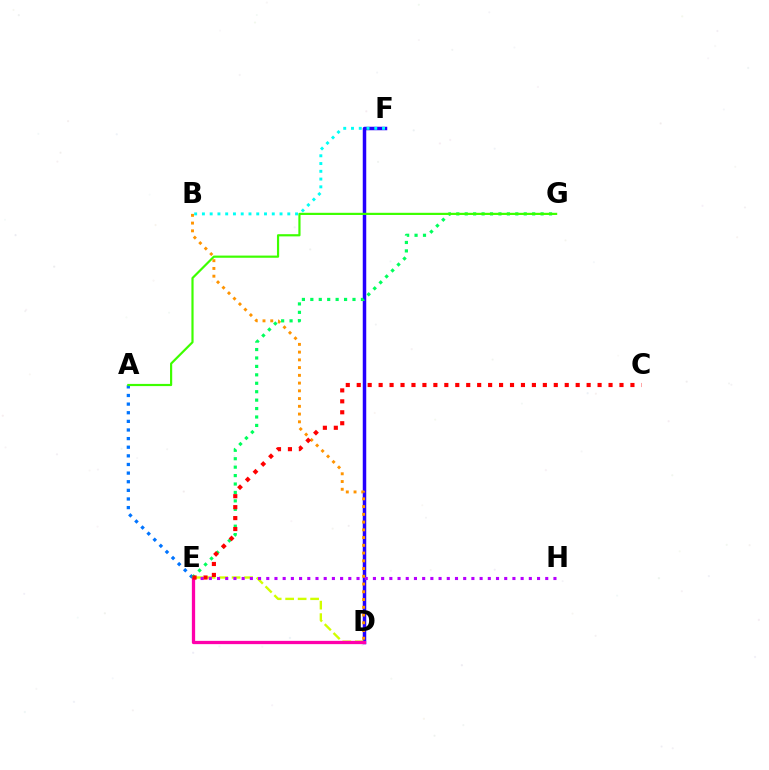{('D', 'F'): [{'color': '#2500ff', 'line_style': 'solid', 'thickness': 2.51}], ('A', 'E'): [{'color': '#0074ff', 'line_style': 'dotted', 'thickness': 2.34}], ('D', 'E'): [{'color': '#d1ff00', 'line_style': 'dashed', 'thickness': 1.7}, {'color': '#ff00ac', 'line_style': 'solid', 'thickness': 2.36}], ('B', 'F'): [{'color': '#00fff6', 'line_style': 'dotted', 'thickness': 2.11}], ('E', 'H'): [{'color': '#b900ff', 'line_style': 'dotted', 'thickness': 2.23}], ('E', 'G'): [{'color': '#00ff5c', 'line_style': 'dotted', 'thickness': 2.29}], ('A', 'G'): [{'color': '#3dff00', 'line_style': 'solid', 'thickness': 1.57}], ('B', 'D'): [{'color': '#ff9400', 'line_style': 'dotted', 'thickness': 2.1}], ('C', 'E'): [{'color': '#ff0000', 'line_style': 'dotted', 'thickness': 2.97}]}